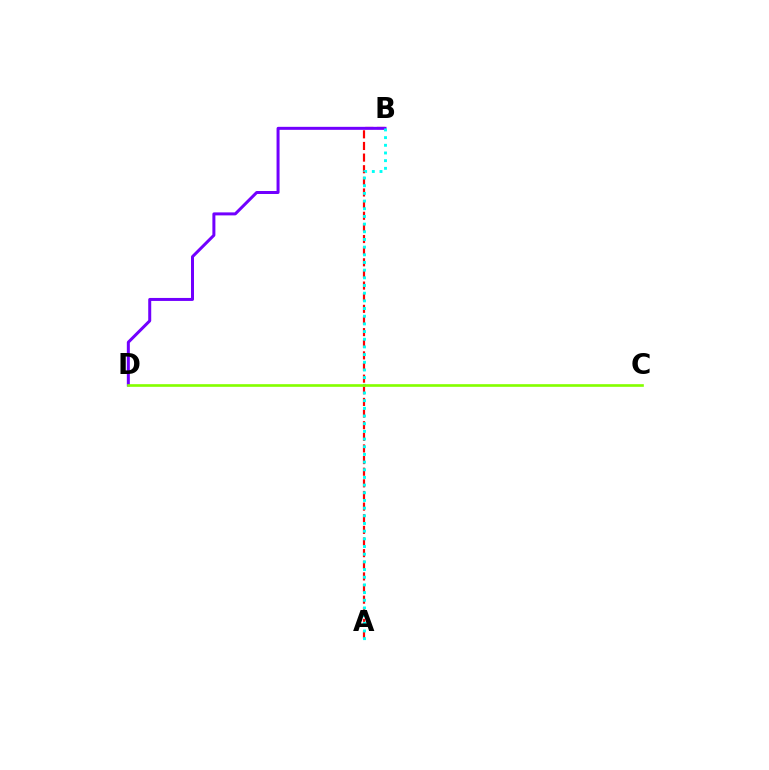{('A', 'B'): [{'color': '#ff0000', 'line_style': 'dashed', 'thickness': 1.58}, {'color': '#00fff6', 'line_style': 'dotted', 'thickness': 2.09}], ('B', 'D'): [{'color': '#7200ff', 'line_style': 'solid', 'thickness': 2.16}], ('C', 'D'): [{'color': '#84ff00', 'line_style': 'solid', 'thickness': 1.91}]}